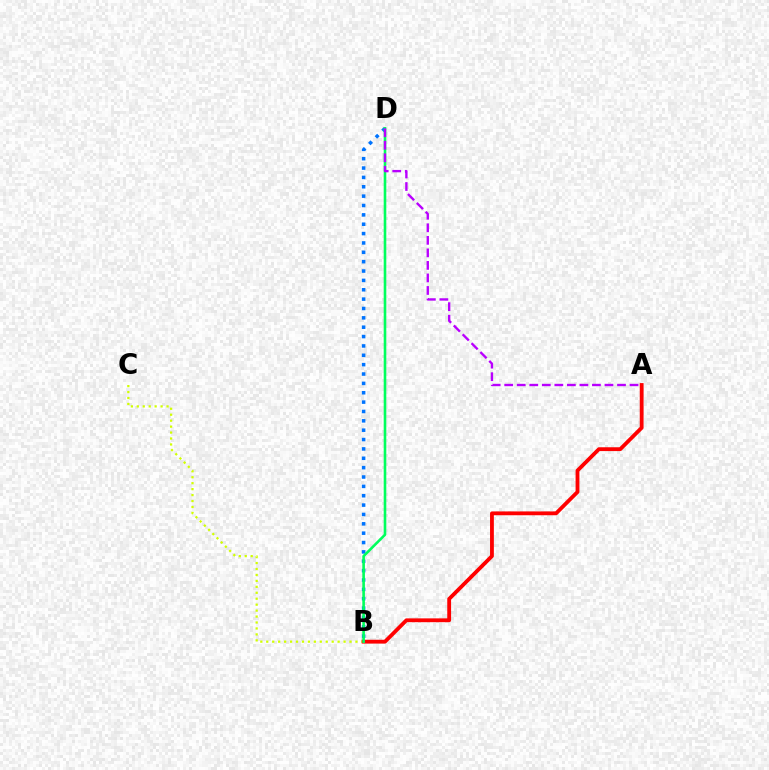{('B', 'C'): [{'color': '#d1ff00', 'line_style': 'dotted', 'thickness': 1.62}], ('A', 'B'): [{'color': '#ff0000', 'line_style': 'solid', 'thickness': 2.75}], ('B', 'D'): [{'color': '#0074ff', 'line_style': 'dotted', 'thickness': 2.54}, {'color': '#00ff5c', 'line_style': 'solid', 'thickness': 1.88}], ('A', 'D'): [{'color': '#b900ff', 'line_style': 'dashed', 'thickness': 1.7}]}